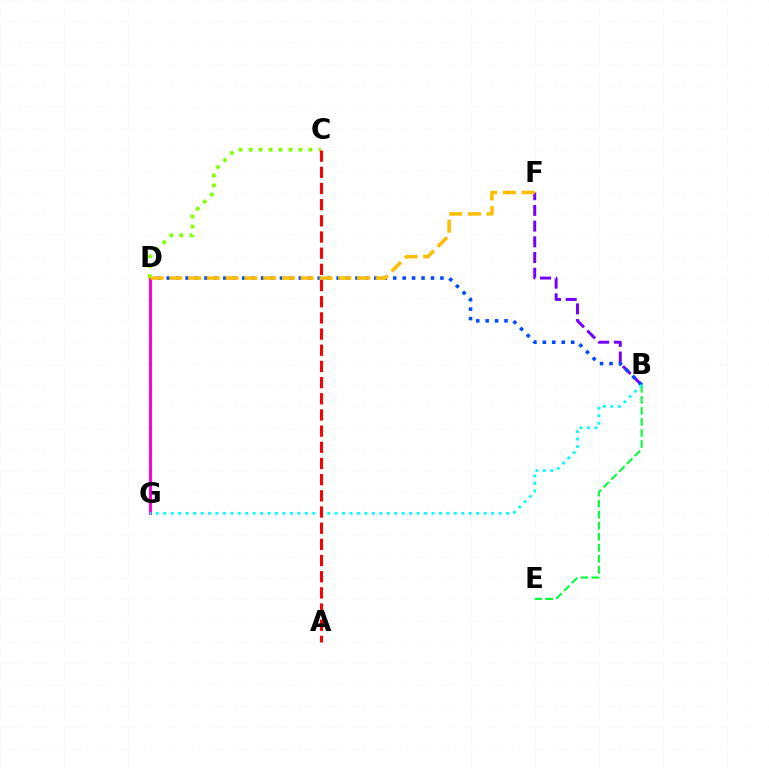{('B', 'F'): [{'color': '#7200ff', 'line_style': 'dashed', 'thickness': 2.13}], ('B', 'D'): [{'color': '#004bff', 'line_style': 'dotted', 'thickness': 2.56}], ('D', 'G'): [{'color': '#ff00cf', 'line_style': 'solid', 'thickness': 2.12}], ('B', 'E'): [{'color': '#00ff39', 'line_style': 'dashed', 'thickness': 1.5}], ('C', 'D'): [{'color': '#84ff00', 'line_style': 'dotted', 'thickness': 2.71}], ('D', 'F'): [{'color': '#ffbd00', 'line_style': 'dashed', 'thickness': 2.55}], ('B', 'G'): [{'color': '#00fff6', 'line_style': 'dotted', 'thickness': 2.02}], ('A', 'C'): [{'color': '#ff0000', 'line_style': 'dashed', 'thickness': 2.2}]}